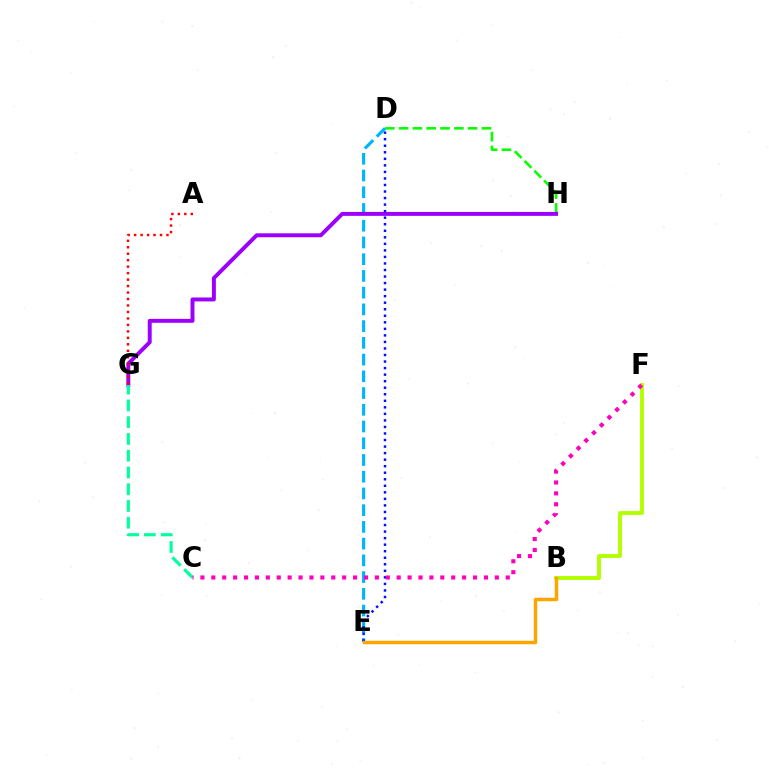{('D', 'H'): [{'color': '#08ff00', 'line_style': 'dashed', 'thickness': 1.87}], ('B', 'F'): [{'color': '#b3ff00', 'line_style': 'solid', 'thickness': 2.82}], ('D', 'E'): [{'color': '#00b5ff', 'line_style': 'dashed', 'thickness': 2.27}, {'color': '#0010ff', 'line_style': 'dotted', 'thickness': 1.78}], ('G', 'H'): [{'color': '#9b00ff', 'line_style': 'solid', 'thickness': 2.84}], ('A', 'G'): [{'color': '#ff0000', 'line_style': 'dotted', 'thickness': 1.76}], ('C', 'G'): [{'color': '#00ff9d', 'line_style': 'dashed', 'thickness': 2.28}], ('C', 'F'): [{'color': '#ff00bd', 'line_style': 'dotted', 'thickness': 2.96}], ('B', 'E'): [{'color': '#ffa500', 'line_style': 'solid', 'thickness': 2.5}]}